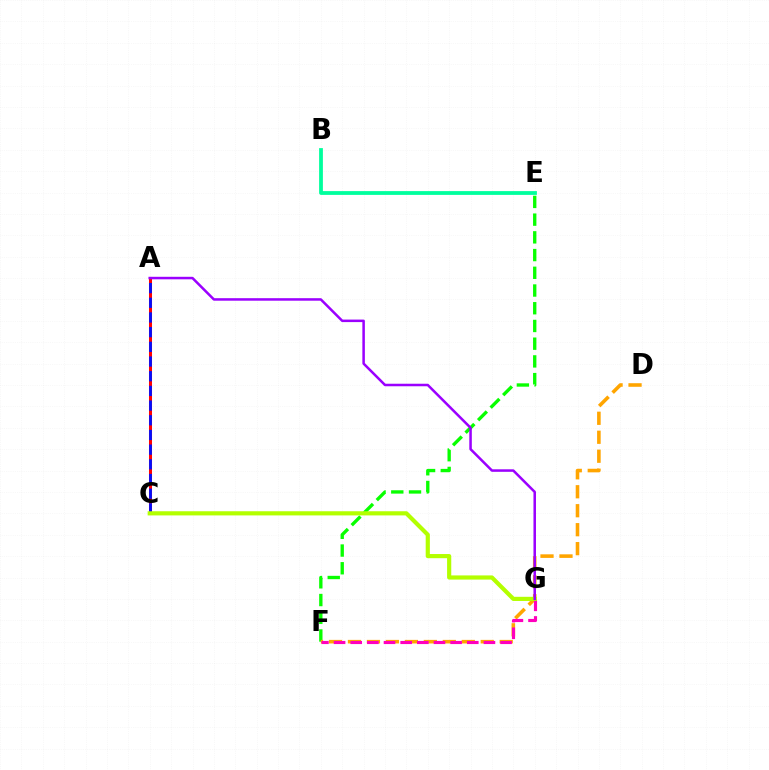{('E', 'F'): [{'color': '#08ff00', 'line_style': 'dashed', 'thickness': 2.41}], ('D', 'F'): [{'color': '#ffa500', 'line_style': 'dashed', 'thickness': 2.58}], ('F', 'G'): [{'color': '#ff00bd', 'line_style': 'dashed', 'thickness': 2.26}], ('B', 'E'): [{'color': '#00ff9d', 'line_style': 'solid', 'thickness': 2.72}], ('A', 'C'): [{'color': '#00b5ff', 'line_style': 'dotted', 'thickness': 1.99}, {'color': '#ff0000', 'line_style': 'solid', 'thickness': 2.18}, {'color': '#0010ff', 'line_style': 'dashed', 'thickness': 1.99}], ('C', 'G'): [{'color': '#b3ff00', 'line_style': 'solid', 'thickness': 3.0}], ('A', 'G'): [{'color': '#9b00ff', 'line_style': 'solid', 'thickness': 1.81}]}